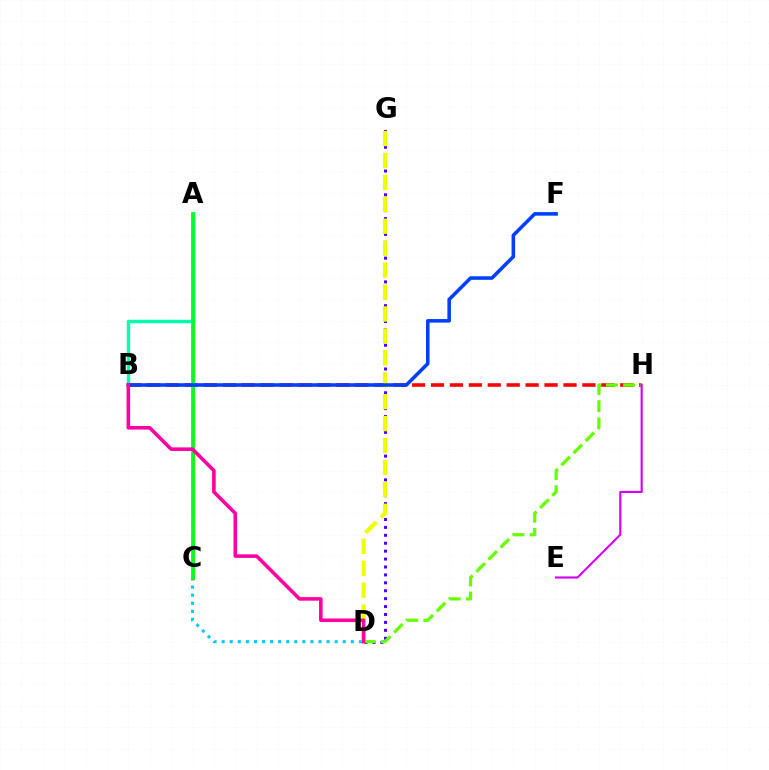{('D', 'G'): [{'color': '#4f00ff', 'line_style': 'dotted', 'thickness': 2.15}, {'color': '#eeff00', 'line_style': 'dashed', 'thickness': 2.98}], ('C', 'D'): [{'color': '#00c7ff', 'line_style': 'dotted', 'thickness': 2.19}], ('A', 'C'): [{'color': '#ff8800', 'line_style': 'solid', 'thickness': 2.39}, {'color': '#00ff27', 'line_style': 'solid', 'thickness': 2.67}], ('A', 'B'): [{'color': '#00ffaf', 'line_style': 'solid', 'thickness': 2.44}], ('B', 'H'): [{'color': '#ff0000', 'line_style': 'dashed', 'thickness': 2.57}], ('D', 'H'): [{'color': '#66ff00', 'line_style': 'dashed', 'thickness': 2.33}], ('B', 'F'): [{'color': '#003fff', 'line_style': 'solid', 'thickness': 2.56}], ('E', 'H'): [{'color': '#d600ff', 'line_style': 'solid', 'thickness': 1.54}], ('B', 'D'): [{'color': '#ff00a0', 'line_style': 'solid', 'thickness': 2.57}]}